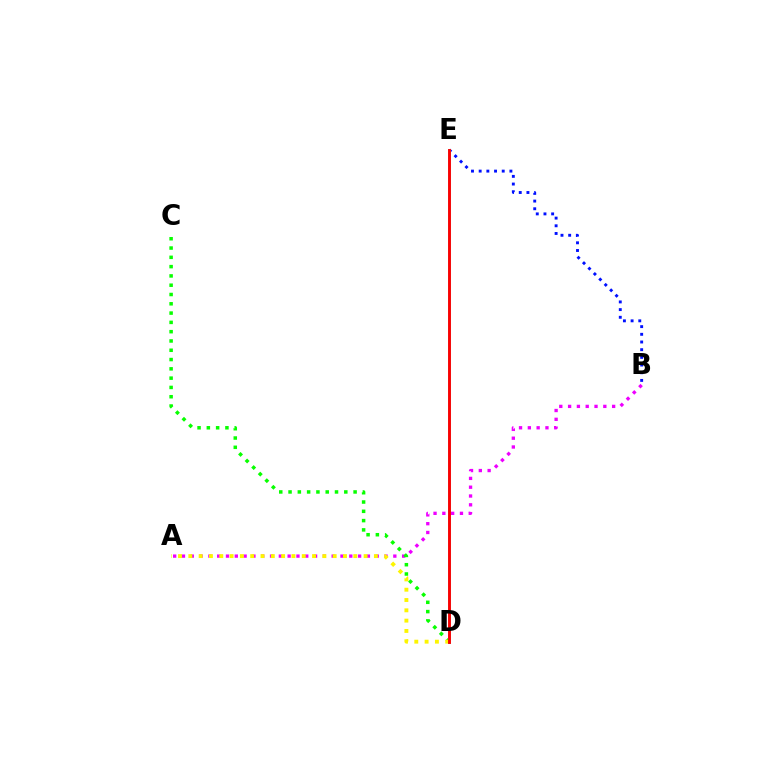{('A', 'B'): [{'color': '#ee00ff', 'line_style': 'dotted', 'thickness': 2.39}], ('C', 'D'): [{'color': '#08ff00', 'line_style': 'dotted', 'thickness': 2.52}], ('B', 'E'): [{'color': '#0010ff', 'line_style': 'dotted', 'thickness': 2.09}], ('A', 'D'): [{'color': '#fcf500', 'line_style': 'dotted', 'thickness': 2.8}], ('D', 'E'): [{'color': '#00fff6', 'line_style': 'solid', 'thickness': 1.91}, {'color': '#ff0000', 'line_style': 'solid', 'thickness': 2.08}]}